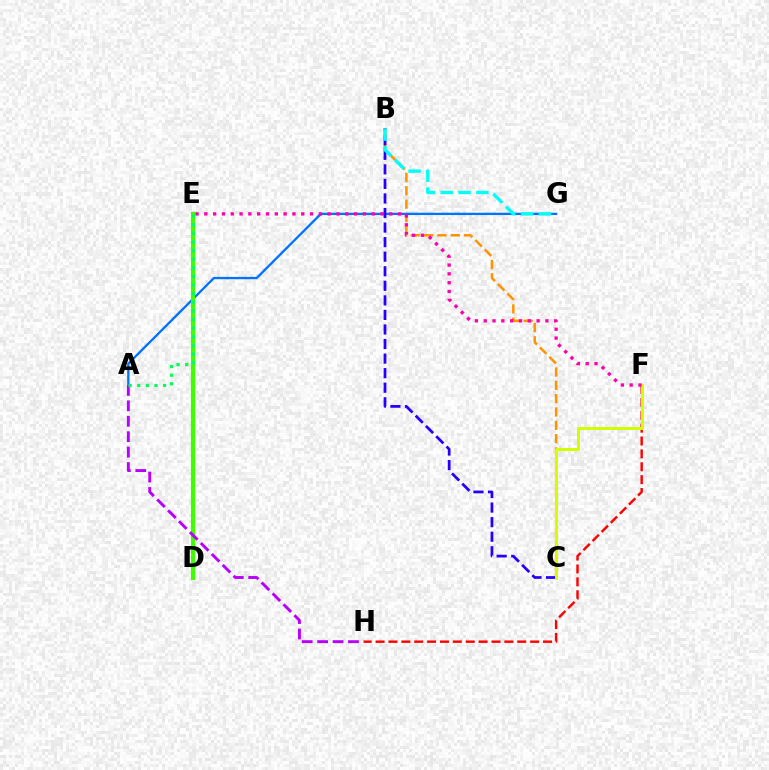{('B', 'C'): [{'color': '#ff9400', 'line_style': 'dashed', 'thickness': 1.81}, {'color': '#2500ff', 'line_style': 'dashed', 'thickness': 1.98}], ('A', 'G'): [{'color': '#0074ff', 'line_style': 'solid', 'thickness': 1.67}], ('B', 'G'): [{'color': '#00fff6', 'line_style': 'dashed', 'thickness': 2.42}], ('D', 'E'): [{'color': '#3dff00', 'line_style': 'solid', 'thickness': 3.0}], ('F', 'H'): [{'color': '#ff0000', 'line_style': 'dashed', 'thickness': 1.75}], ('C', 'F'): [{'color': '#d1ff00', 'line_style': 'solid', 'thickness': 2.15}], ('A', 'H'): [{'color': '#b900ff', 'line_style': 'dashed', 'thickness': 2.1}], ('A', 'E'): [{'color': '#00ff5c', 'line_style': 'dotted', 'thickness': 2.34}], ('E', 'F'): [{'color': '#ff00ac', 'line_style': 'dotted', 'thickness': 2.39}]}